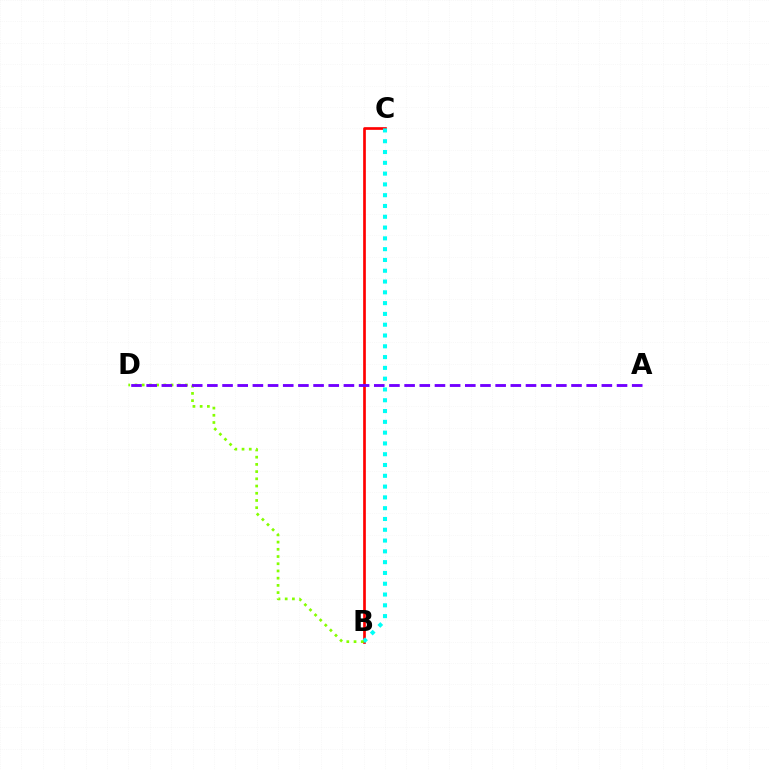{('B', 'C'): [{'color': '#ff0000', 'line_style': 'solid', 'thickness': 1.93}, {'color': '#00fff6', 'line_style': 'dotted', 'thickness': 2.93}], ('B', 'D'): [{'color': '#84ff00', 'line_style': 'dotted', 'thickness': 1.96}], ('A', 'D'): [{'color': '#7200ff', 'line_style': 'dashed', 'thickness': 2.06}]}